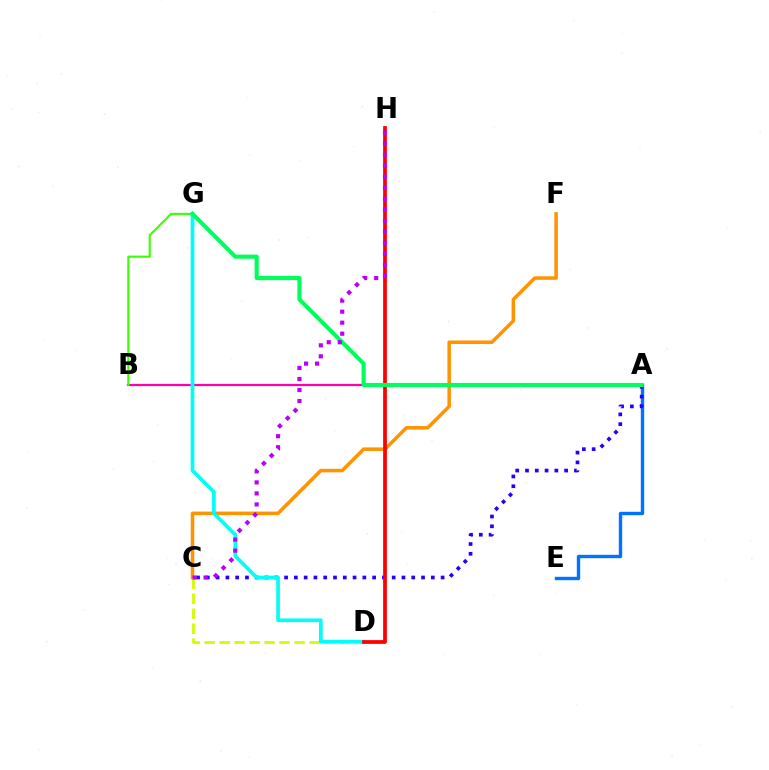{('C', 'D'): [{'color': '#d1ff00', 'line_style': 'dashed', 'thickness': 2.04}], ('A', 'B'): [{'color': '#ff00ac', 'line_style': 'solid', 'thickness': 1.6}], ('A', 'E'): [{'color': '#0074ff', 'line_style': 'solid', 'thickness': 2.44}], ('C', 'F'): [{'color': '#ff9400', 'line_style': 'solid', 'thickness': 2.54}], ('A', 'C'): [{'color': '#2500ff', 'line_style': 'dotted', 'thickness': 2.66}], ('B', 'G'): [{'color': '#3dff00', 'line_style': 'solid', 'thickness': 1.53}], ('D', 'G'): [{'color': '#00fff6', 'line_style': 'solid', 'thickness': 2.66}], ('D', 'H'): [{'color': '#ff0000', 'line_style': 'solid', 'thickness': 2.7}], ('A', 'G'): [{'color': '#00ff5c', 'line_style': 'solid', 'thickness': 2.97}], ('C', 'H'): [{'color': '#b900ff', 'line_style': 'dotted', 'thickness': 2.99}]}